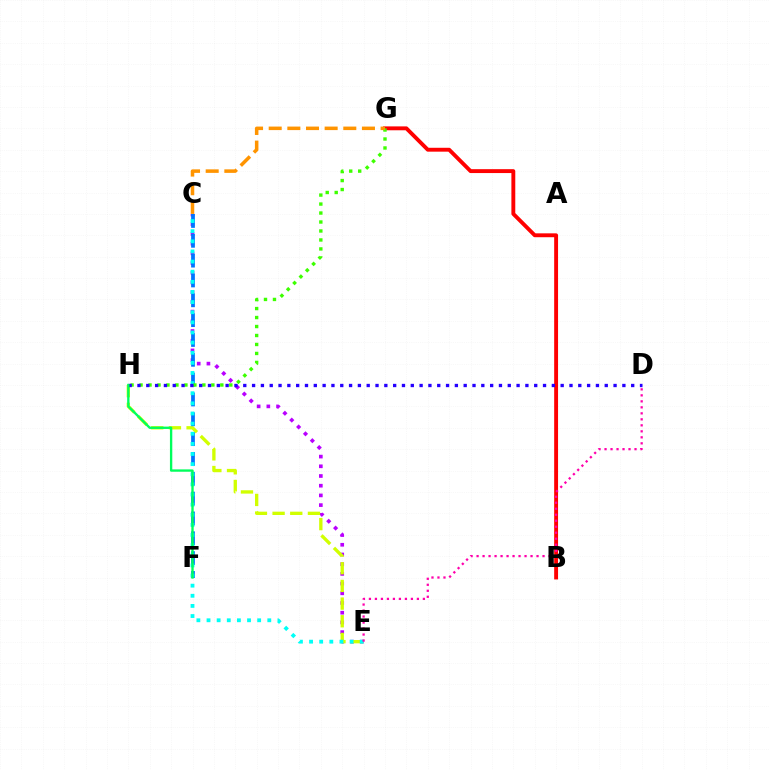{('C', 'E'): [{'color': '#b900ff', 'line_style': 'dotted', 'thickness': 2.64}, {'color': '#00fff6', 'line_style': 'dotted', 'thickness': 2.75}], ('E', 'H'): [{'color': '#d1ff00', 'line_style': 'dashed', 'thickness': 2.4}], ('C', 'F'): [{'color': '#0074ff', 'line_style': 'dashed', 'thickness': 2.69}], ('B', 'G'): [{'color': '#ff0000', 'line_style': 'solid', 'thickness': 2.8}], ('G', 'H'): [{'color': '#3dff00', 'line_style': 'dotted', 'thickness': 2.44}], ('D', 'H'): [{'color': '#2500ff', 'line_style': 'dotted', 'thickness': 2.4}], ('F', 'H'): [{'color': '#00ff5c', 'line_style': 'solid', 'thickness': 1.69}], ('D', 'E'): [{'color': '#ff00ac', 'line_style': 'dotted', 'thickness': 1.63}], ('C', 'G'): [{'color': '#ff9400', 'line_style': 'dashed', 'thickness': 2.53}]}